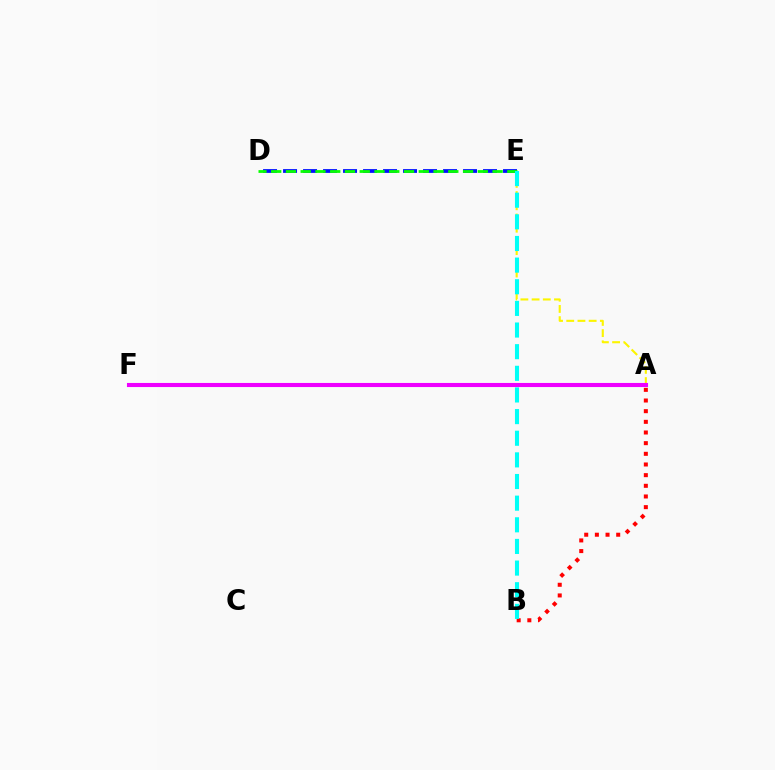{('A', 'E'): [{'color': '#fcf500', 'line_style': 'dashed', 'thickness': 1.52}], ('D', 'E'): [{'color': '#0010ff', 'line_style': 'dashed', 'thickness': 2.72}, {'color': '#08ff00', 'line_style': 'dashed', 'thickness': 2.01}], ('A', 'B'): [{'color': '#ff0000', 'line_style': 'dotted', 'thickness': 2.9}], ('B', 'E'): [{'color': '#00fff6', 'line_style': 'dashed', 'thickness': 2.94}], ('A', 'F'): [{'color': '#ee00ff', 'line_style': 'solid', 'thickness': 2.95}]}